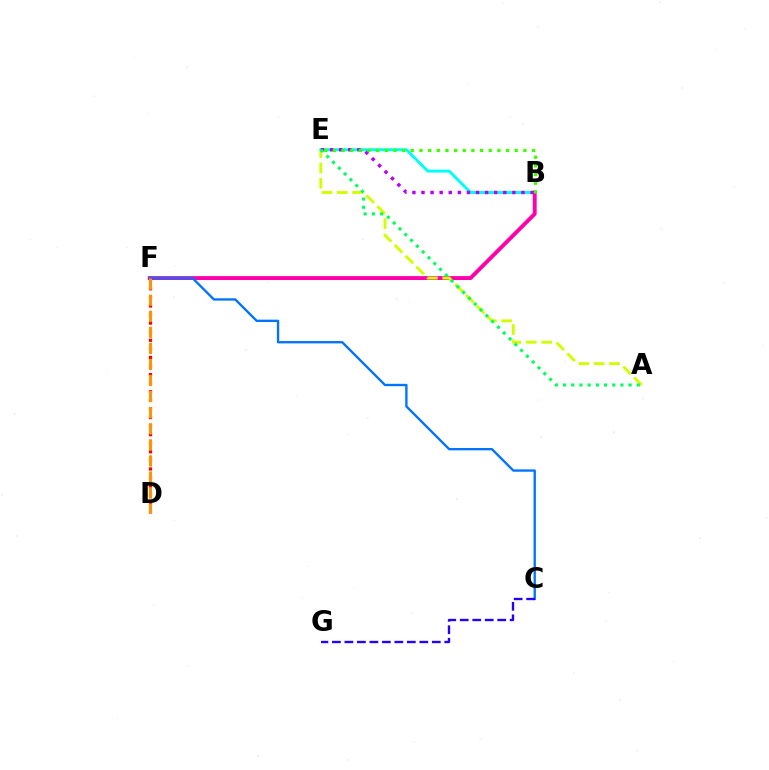{('B', 'E'): [{'color': '#00fff6', 'line_style': 'solid', 'thickness': 2.12}, {'color': '#b900ff', 'line_style': 'dotted', 'thickness': 2.47}, {'color': '#3dff00', 'line_style': 'dotted', 'thickness': 2.35}], ('B', 'F'): [{'color': '#ff00ac', 'line_style': 'solid', 'thickness': 2.8}], ('A', 'E'): [{'color': '#d1ff00', 'line_style': 'dashed', 'thickness': 2.08}, {'color': '#00ff5c', 'line_style': 'dotted', 'thickness': 2.23}], ('D', 'F'): [{'color': '#ff0000', 'line_style': 'dotted', 'thickness': 2.33}, {'color': '#ff9400', 'line_style': 'dashed', 'thickness': 2.18}], ('C', 'F'): [{'color': '#0074ff', 'line_style': 'solid', 'thickness': 1.69}], ('C', 'G'): [{'color': '#2500ff', 'line_style': 'dashed', 'thickness': 1.7}]}